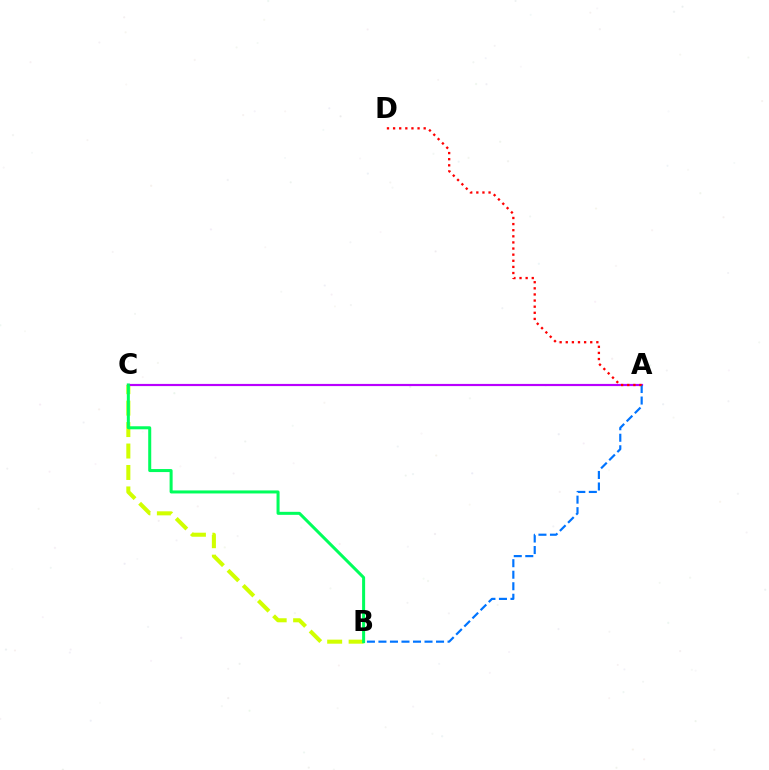{('B', 'C'): [{'color': '#d1ff00', 'line_style': 'dashed', 'thickness': 2.91}, {'color': '#00ff5c', 'line_style': 'solid', 'thickness': 2.18}], ('A', 'C'): [{'color': '#b900ff', 'line_style': 'solid', 'thickness': 1.57}], ('A', 'B'): [{'color': '#0074ff', 'line_style': 'dashed', 'thickness': 1.56}], ('A', 'D'): [{'color': '#ff0000', 'line_style': 'dotted', 'thickness': 1.66}]}